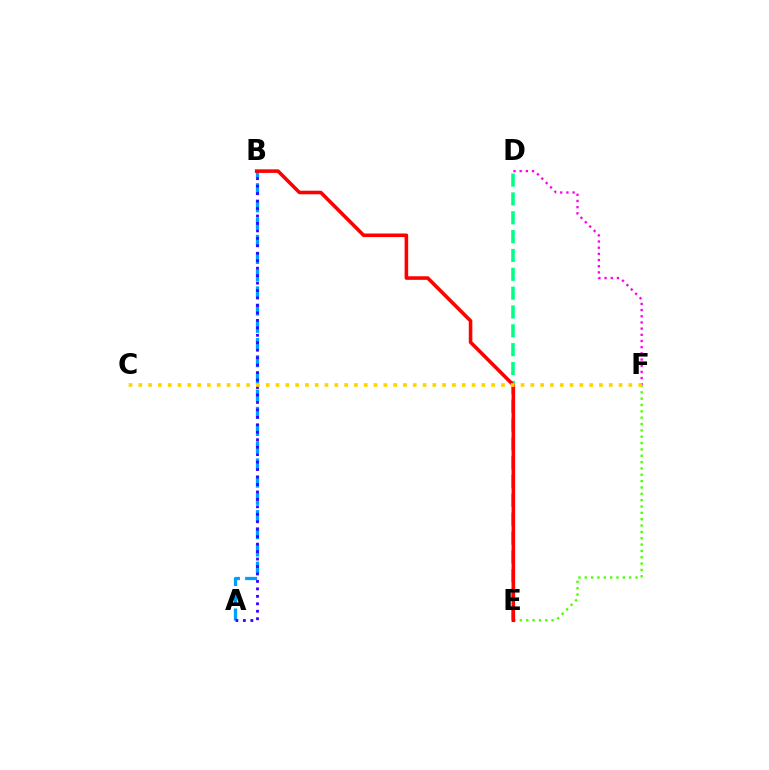{('D', 'E'): [{'color': '#00ff86', 'line_style': 'dashed', 'thickness': 2.56}], ('A', 'B'): [{'color': '#009eff', 'line_style': 'dashed', 'thickness': 2.34}, {'color': '#3700ff', 'line_style': 'dotted', 'thickness': 2.03}], ('D', 'F'): [{'color': '#ff00ed', 'line_style': 'dotted', 'thickness': 1.68}], ('E', 'F'): [{'color': '#4fff00', 'line_style': 'dotted', 'thickness': 1.72}], ('B', 'E'): [{'color': '#ff0000', 'line_style': 'solid', 'thickness': 2.57}], ('C', 'F'): [{'color': '#ffd500', 'line_style': 'dotted', 'thickness': 2.66}]}